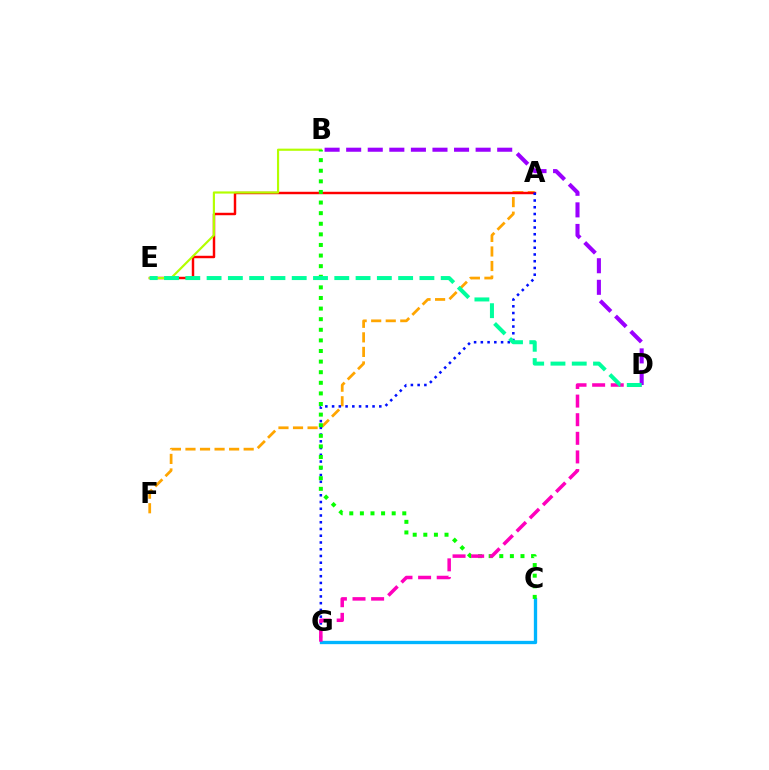{('A', 'F'): [{'color': '#ffa500', 'line_style': 'dashed', 'thickness': 1.98}], ('C', 'G'): [{'color': '#00b5ff', 'line_style': 'solid', 'thickness': 2.39}], ('A', 'E'): [{'color': '#ff0000', 'line_style': 'solid', 'thickness': 1.77}], ('A', 'G'): [{'color': '#0010ff', 'line_style': 'dotted', 'thickness': 1.83}], ('B', 'E'): [{'color': '#b3ff00', 'line_style': 'solid', 'thickness': 1.56}], ('B', 'C'): [{'color': '#08ff00', 'line_style': 'dotted', 'thickness': 2.88}], ('D', 'G'): [{'color': '#ff00bd', 'line_style': 'dashed', 'thickness': 2.53}], ('B', 'D'): [{'color': '#9b00ff', 'line_style': 'dashed', 'thickness': 2.93}], ('D', 'E'): [{'color': '#00ff9d', 'line_style': 'dashed', 'thickness': 2.89}]}